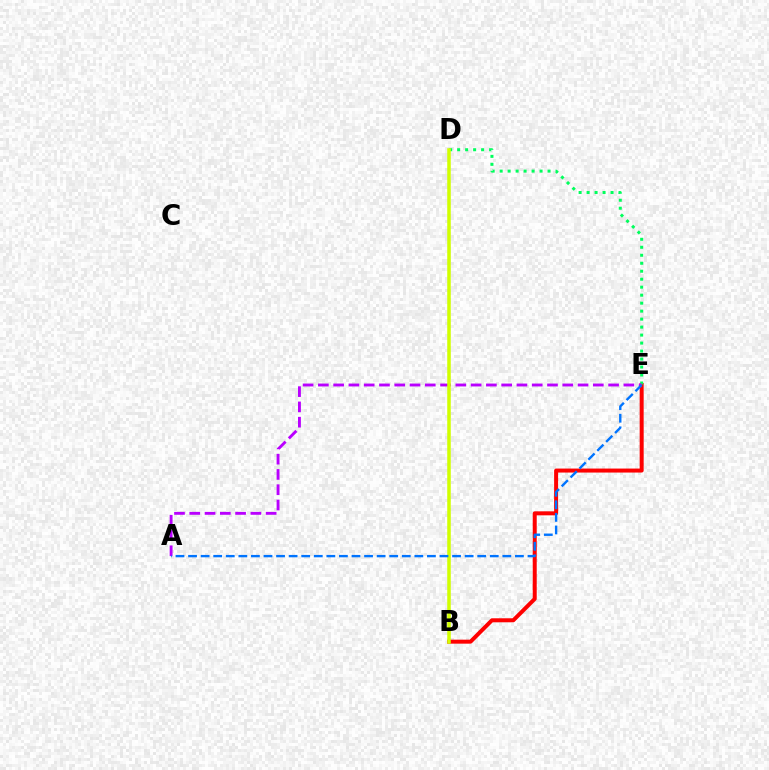{('B', 'E'): [{'color': '#ff0000', 'line_style': 'solid', 'thickness': 2.88}], ('D', 'E'): [{'color': '#00ff5c', 'line_style': 'dotted', 'thickness': 2.17}], ('A', 'E'): [{'color': '#b900ff', 'line_style': 'dashed', 'thickness': 2.08}, {'color': '#0074ff', 'line_style': 'dashed', 'thickness': 1.71}], ('B', 'D'): [{'color': '#d1ff00', 'line_style': 'solid', 'thickness': 2.54}]}